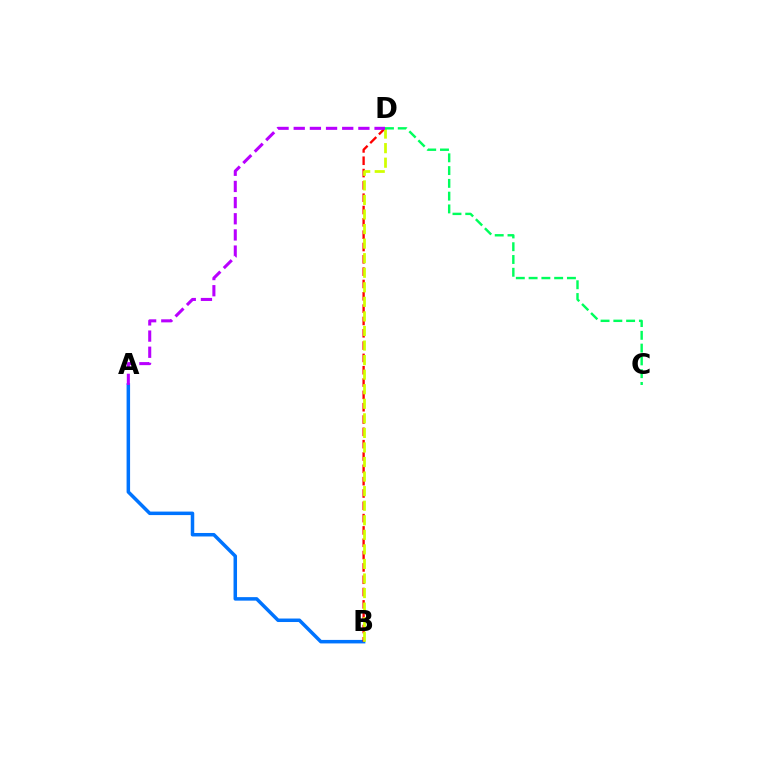{('A', 'B'): [{'color': '#0074ff', 'line_style': 'solid', 'thickness': 2.52}], ('B', 'D'): [{'color': '#ff0000', 'line_style': 'dashed', 'thickness': 1.67}, {'color': '#d1ff00', 'line_style': 'dashed', 'thickness': 1.98}], ('A', 'D'): [{'color': '#b900ff', 'line_style': 'dashed', 'thickness': 2.2}], ('C', 'D'): [{'color': '#00ff5c', 'line_style': 'dashed', 'thickness': 1.74}]}